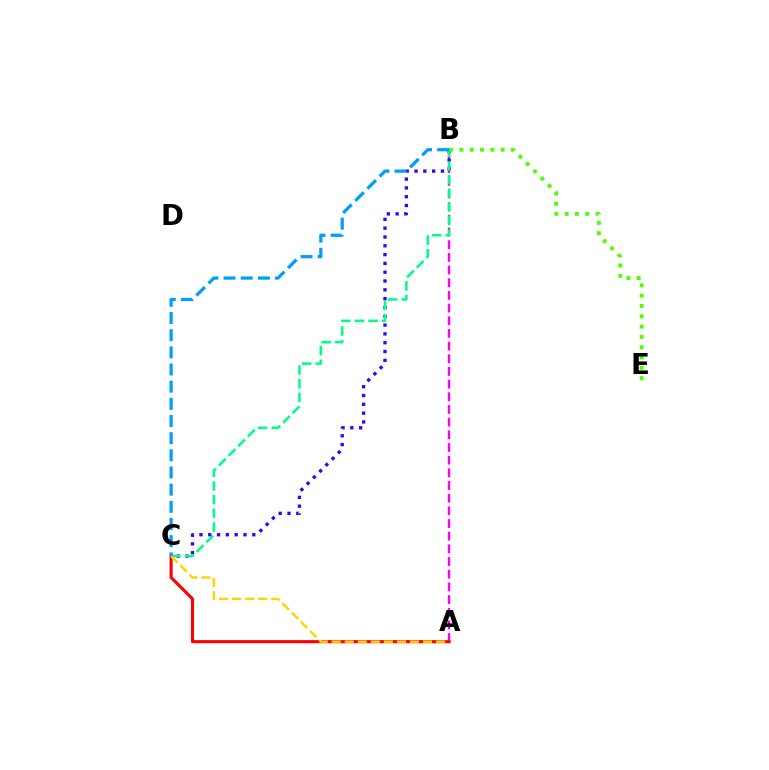{('A', 'B'): [{'color': '#ff00ed', 'line_style': 'dashed', 'thickness': 1.72}], ('A', 'C'): [{'color': '#ff0000', 'line_style': 'solid', 'thickness': 2.23}, {'color': '#ffd500', 'line_style': 'dashed', 'thickness': 1.77}], ('B', 'C'): [{'color': '#3700ff', 'line_style': 'dotted', 'thickness': 2.39}, {'color': '#00ff86', 'line_style': 'dashed', 'thickness': 1.86}, {'color': '#009eff', 'line_style': 'dashed', 'thickness': 2.33}], ('B', 'E'): [{'color': '#4fff00', 'line_style': 'dotted', 'thickness': 2.8}]}